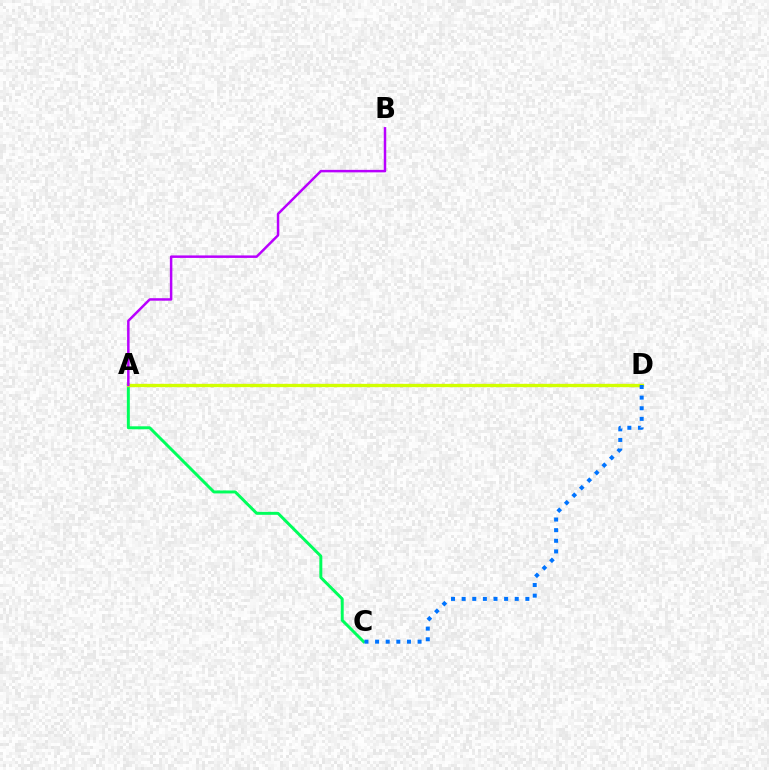{('A', 'D'): [{'color': '#ff0000', 'line_style': 'dotted', 'thickness': 2.24}, {'color': '#d1ff00', 'line_style': 'solid', 'thickness': 2.37}], ('A', 'C'): [{'color': '#00ff5c', 'line_style': 'solid', 'thickness': 2.13}], ('A', 'B'): [{'color': '#b900ff', 'line_style': 'solid', 'thickness': 1.79}], ('C', 'D'): [{'color': '#0074ff', 'line_style': 'dotted', 'thickness': 2.89}]}